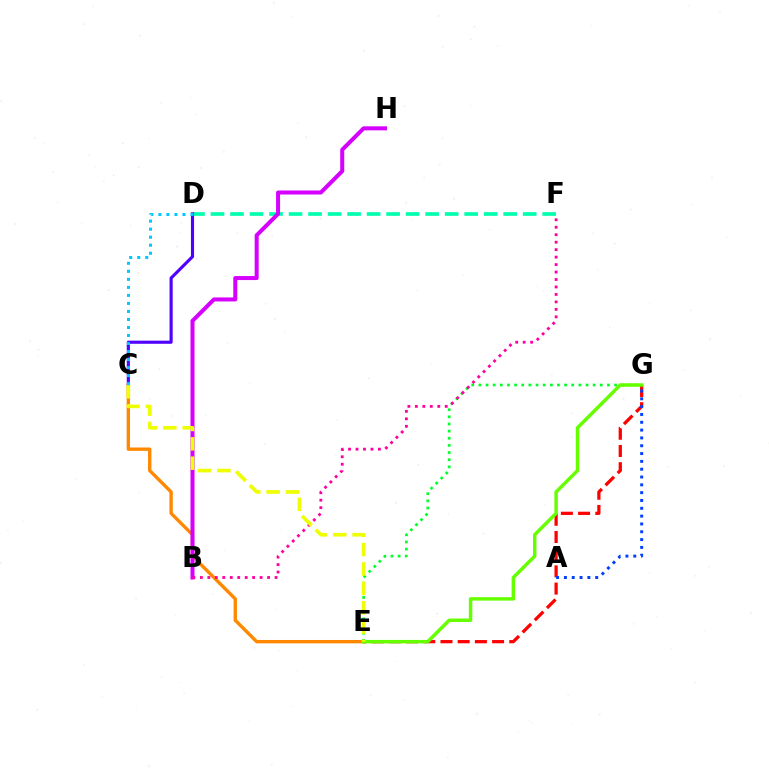{('C', 'E'): [{'color': '#ff8800', 'line_style': 'solid', 'thickness': 2.42}, {'color': '#eeff00', 'line_style': 'dashed', 'thickness': 2.63}], ('E', 'G'): [{'color': '#ff0000', 'line_style': 'dashed', 'thickness': 2.34}, {'color': '#00ff27', 'line_style': 'dotted', 'thickness': 1.94}, {'color': '#66ff00', 'line_style': 'solid', 'thickness': 2.49}], ('D', 'F'): [{'color': '#00ffaf', 'line_style': 'dashed', 'thickness': 2.65}], ('C', 'D'): [{'color': '#4f00ff', 'line_style': 'solid', 'thickness': 2.25}, {'color': '#00c7ff', 'line_style': 'dotted', 'thickness': 2.18}], ('B', 'H'): [{'color': '#d600ff', 'line_style': 'solid', 'thickness': 2.89}], ('A', 'G'): [{'color': '#003fff', 'line_style': 'dotted', 'thickness': 2.12}], ('B', 'F'): [{'color': '#ff00a0', 'line_style': 'dotted', 'thickness': 2.03}]}